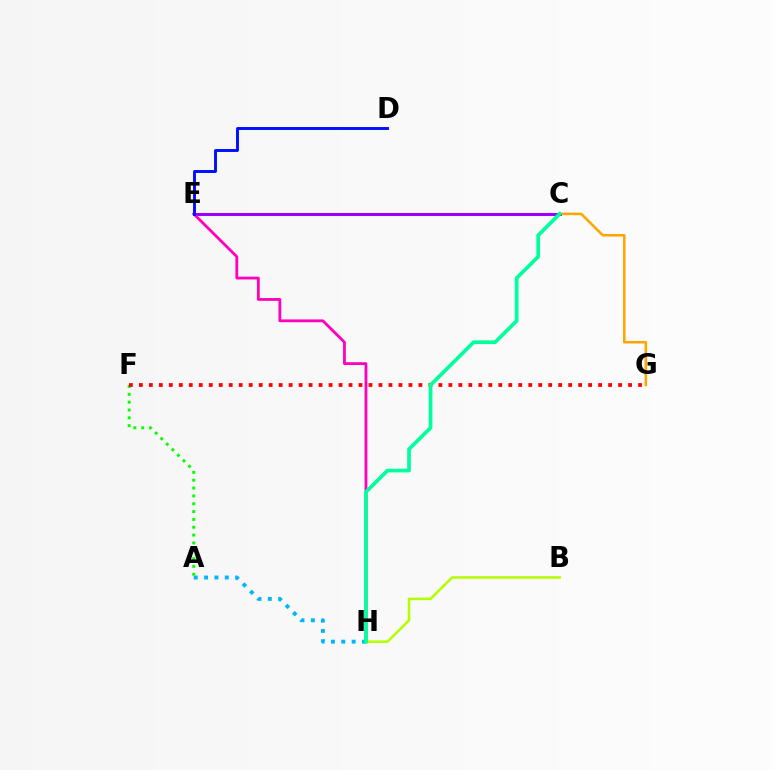{('A', 'H'): [{'color': '#00b5ff', 'line_style': 'dotted', 'thickness': 2.82}], ('C', 'E'): [{'color': '#9b00ff', 'line_style': 'solid', 'thickness': 2.19}], ('A', 'F'): [{'color': '#08ff00', 'line_style': 'dotted', 'thickness': 2.13}], ('E', 'H'): [{'color': '#ff00bd', 'line_style': 'solid', 'thickness': 2.02}], ('F', 'G'): [{'color': '#ff0000', 'line_style': 'dotted', 'thickness': 2.71}], ('B', 'H'): [{'color': '#b3ff00', 'line_style': 'solid', 'thickness': 1.83}], ('C', 'G'): [{'color': '#ffa500', 'line_style': 'solid', 'thickness': 1.83}], ('C', 'H'): [{'color': '#00ff9d', 'line_style': 'solid', 'thickness': 2.67}], ('D', 'E'): [{'color': '#0010ff', 'line_style': 'solid', 'thickness': 2.11}]}